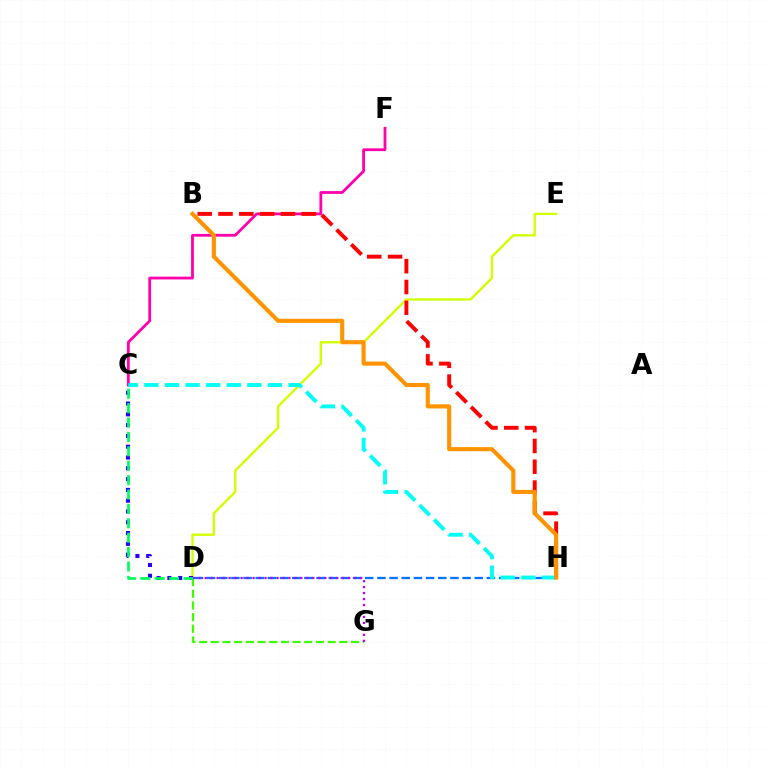{('D', 'E'): [{'color': '#d1ff00', 'line_style': 'solid', 'thickness': 1.7}], ('D', 'G'): [{'color': '#3dff00', 'line_style': 'dashed', 'thickness': 1.59}, {'color': '#b900ff', 'line_style': 'dotted', 'thickness': 1.62}], ('C', 'D'): [{'color': '#2500ff', 'line_style': 'dotted', 'thickness': 2.93}, {'color': '#00ff5c', 'line_style': 'dashed', 'thickness': 1.96}], ('C', 'F'): [{'color': '#ff00ac', 'line_style': 'solid', 'thickness': 2.01}], ('B', 'H'): [{'color': '#ff0000', 'line_style': 'dashed', 'thickness': 2.83}, {'color': '#ff9400', 'line_style': 'solid', 'thickness': 2.97}], ('D', 'H'): [{'color': '#0074ff', 'line_style': 'dashed', 'thickness': 1.65}], ('C', 'H'): [{'color': '#00fff6', 'line_style': 'dashed', 'thickness': 2.8}]}